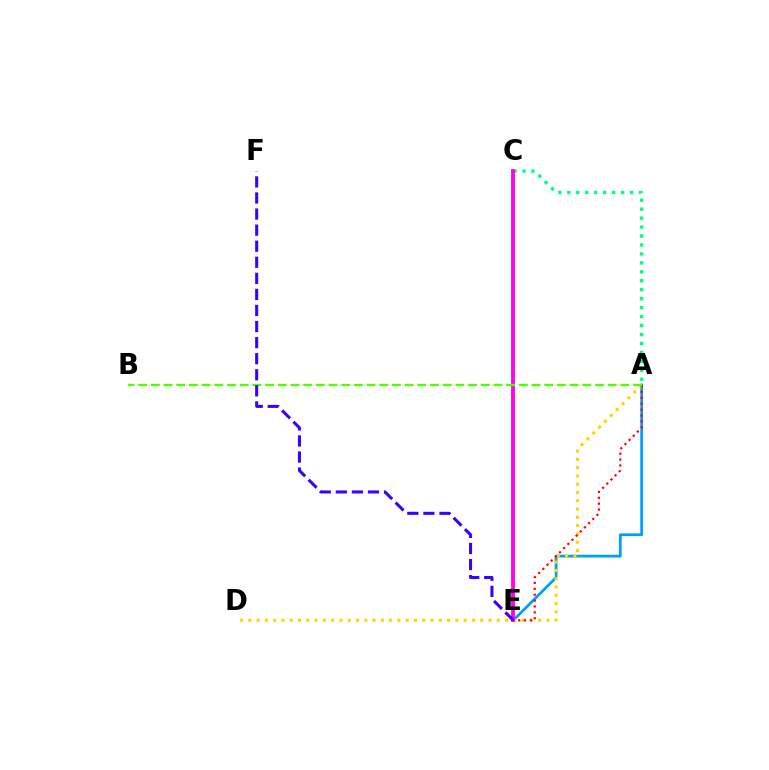{('A', 'E'): [{'color': '#009eff', 'line_style': 'solid', 'thickness': 1.99}, {'color': '#ff0000', 'line_style': 'dotted', 'thickness': 1.6}], ('A', 'C'): [{'color': '#00ff86', 'line_style': 'dotted', 'thickness': 2.43}], ('A', 'D'): [{'color': '#ffd500', 'line_style': 'dotted', 'thickness': 2.25}], ('C', 'E'): [{'color': '#ff00ed', 'line_style': 'solid', 'thickness': 2.75}], ('A', 'B'): [{'color': '#4fff00', 'line_style': 'dashed', 'thickness': 1.72}], ('E', 'F'): [{'color': '#3700ff', 'line_style': 'dashed', 'thickness': 2.18}]}